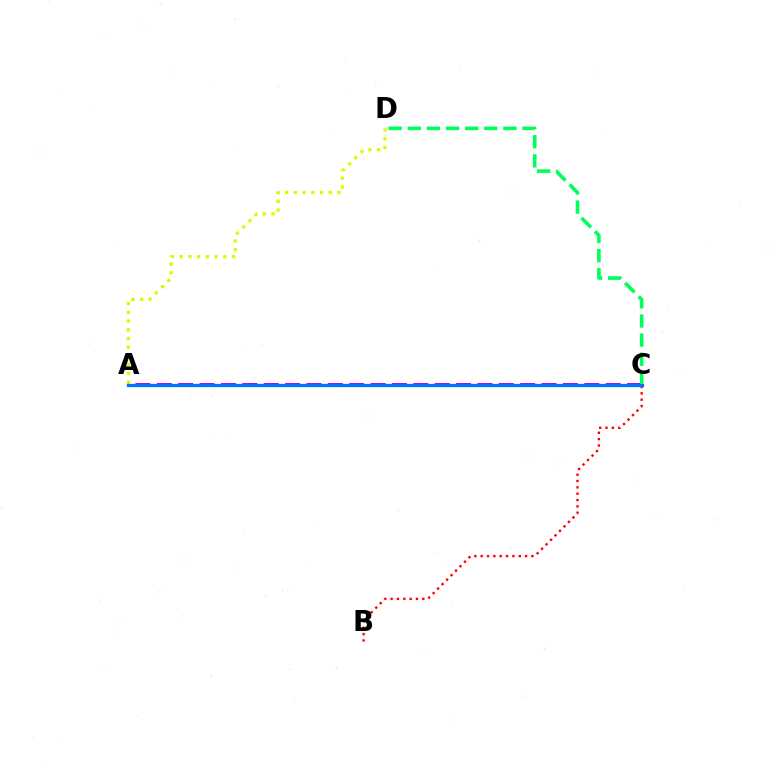{('A', 'C'): [{'color': '#b900ff', 'line_style': 'dashed', 'thickness': 2.9}, {'color': '#0074ff', 'line_style': 'solid', 'thickness': 2.34}], ('C', 'D'): [{'color': '#00ff5c', 'line_style': 'dashed', 'thickness': 2.6}], ('B', 'C'): [{'color': '#ff0000', 'line_style': 'dotted', 'thickness': 1.72}], ('A', 'D'): [{'color': '#d1ff00', 'line_style': 'dotted', 'thickness': 2.37}]}